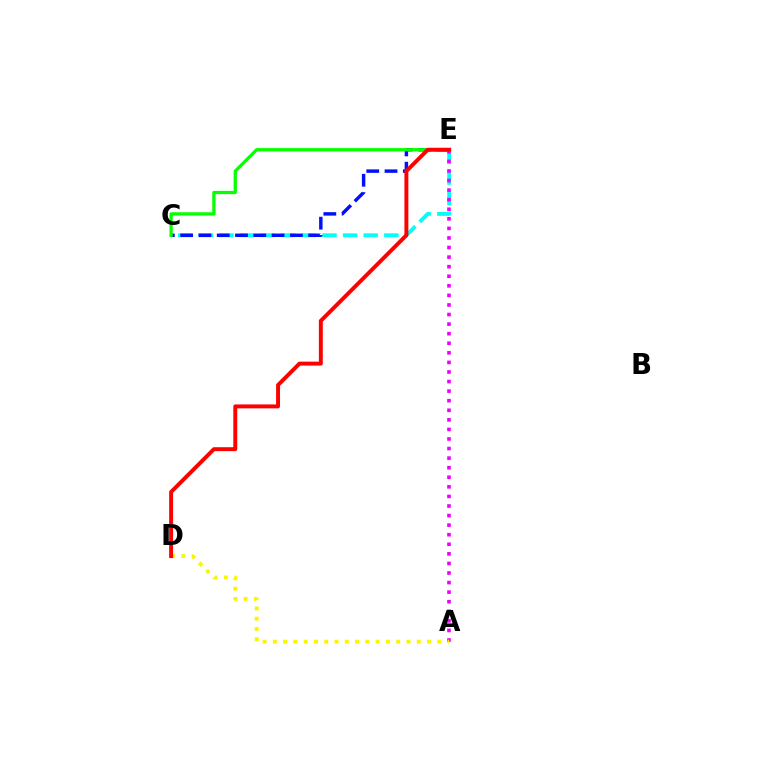{('C', 'E'): [{'color': '#00fff6', 'line_style': 'dashed', 'thickness': 2.8}, {'color': '#0010ff', 'line_style': 'dashed', 'thickness': 2.48}, {'color': '#08ff00', 'line_style': 'solid', 'thickness': 2.35}], ('A', 'E'): [{'color': '#ee00ff', 'line_style': 'dotted', 'thickness': 2.6}], ('A', 'D'): [{'color': '#fcf500', 'line_style': 'dotted', 'thickness': 2.79}], ('D', 'E'): [{'color': '#ff0000', 'line_style': 'solid', 'thickness': 2.83}]}